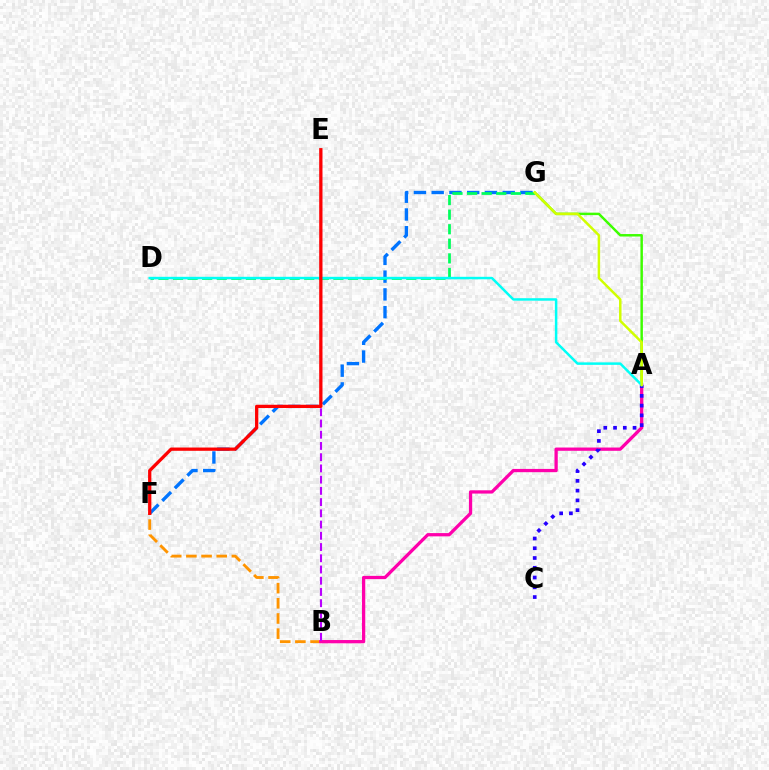{('B', 'F'): [{'color': '#ff9400', 'line_style': 'dashed', 'thickness': 2.06}], ('F', 'G'): [{'color': '#0074ff', 'line_style': 'dashed', 'thickness': 2.41}], ('A', 'B'): [{'color': '#ff00ac', 'line_style': 'solid', 'thickness': 2.35}], ('B', 'E'): [{'color': '#b900ff', 'line_style': 'dashed', 'thickness': 1.53}], ('A', 'G'): [{'color': '#3dff00', 'line_style': 'solid', 'thickness': 1.77}, {'color': '#d1ff00', 'line_style': 'solid', 'thickness': 1.78}], ('A', 'C'): [{'color': '#2500ff', 'line_style': 'dotted', 'thickness': 2.65}], ('D', 'G'): [{'color': '#00ff5c', 'line_style': 'dashed', 'thickness': 1.98}], ('A', 'D'): [{'color': '#00fff6', 'line_style': 'solid', 'thickness': 1.79}], ('E', 'F'): [{'color': '#ff0000', 'line_style': 'solid', 'thickness': 2.35}]}